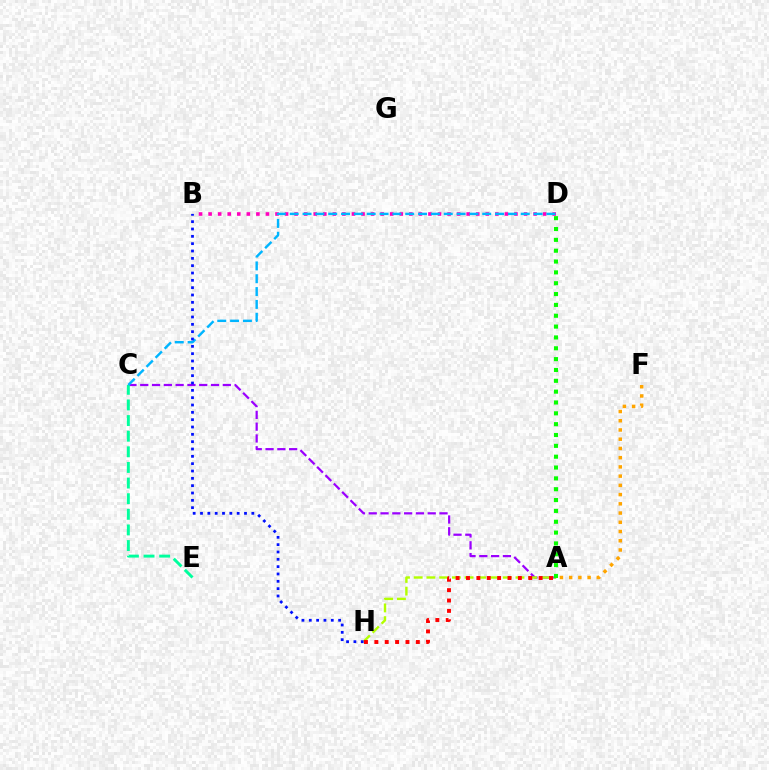{('A', 'C'): [{'color': '#9b00ff', 'line_style': 'dashed', 'thickness': 1.6}], ('B', 'D'): [{'color': '#ff00bd', 'line_style': 'dotted', 'thickness': 2.6}], ('C', 'E'): [{'color': '#00ff9d', 'line_style': 'dashed', 'thickness': 2.12}], ('C', 'D'): [{'color': '#00b5ff', 'line_style': 'dashed', 'thickness': 1.74}], ('A', 'F'): [{'color': '#ffa500', 'line_style': 'dotted', 'thickness': 2.51}], ('A', 'H'): [{'color': '#b3ff00', 'line_style': 'dashed', 'thickness': 1.73}, {'color': '#ff0000', 'line_style': 'dotted', 'thickness': 2.82}], ('A', 'D'): [{'color': '#08ff00', 'line_style': 'dotted', 'thickness': 2.95}], ('B', 'H'): [{'color': '#0010ff', 'line_style': 'dotted', 'thickness': 1.99}]}